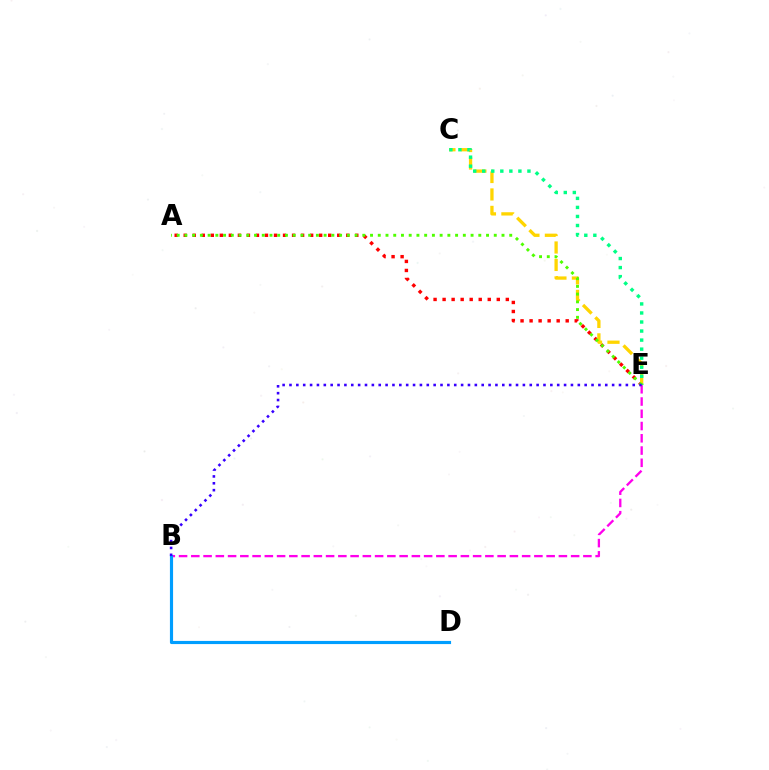{('B', 'E'): [{'color': '#ff00ed', 'line_style': 'dashed', 'thickness': 1.66}, {'color': '#3700ff', 'line_style': 'dotted', 'thickness': 1.87}], ('A', 'E'): [{'color': '#ff0000', 'line_style': 'dotted', 'thickness': 2.45}, {'color': '#4fff00', 'line_style': 'dotted', 'thickness': 2.1}], ('C', 'E'): [{'color': '#ffd500', 'line_style': 'dashed', 'thickness': 2.37}, {'color': '#00ff86', 'line_style': 'dotted', 'thickness': 2.46}], ('B', 'D'): [{'color': '#009eff', 'line_style': 'solid', 'thickness': 2.27}]}